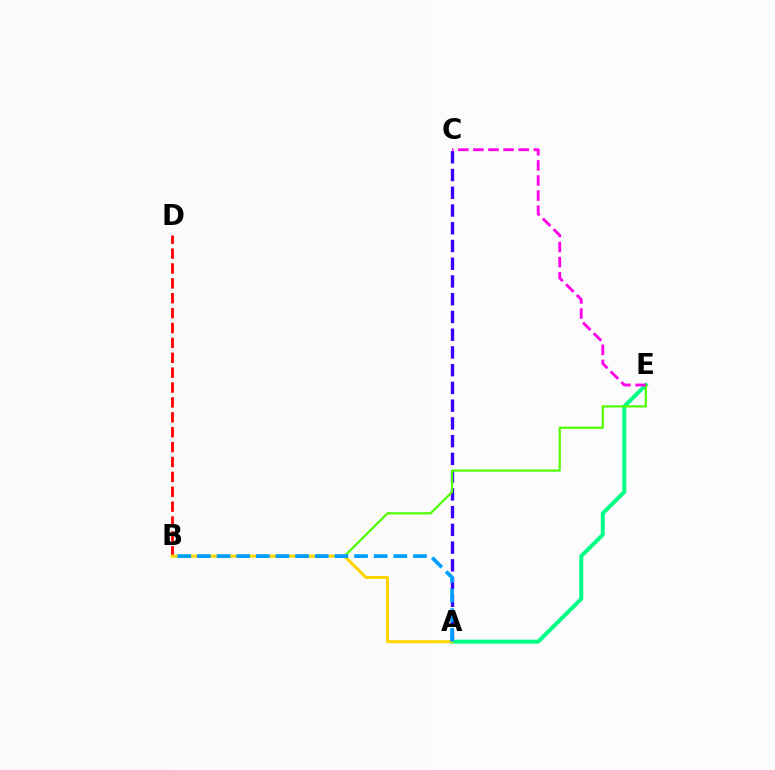{('A', 'C'): [{'color': '#3700ff', 'line_style': 'dashed', 'thickness': 2.41}], ('A', 'E'): [{'color': '#00ff86', 'line_style': 'solid', 'thickness': 2.87}], ('B', 'D'): [{'color': '#ff0000', 'line_style': 'dashed', 'thickness': 2.02}], ('B', 'E'): [{'color': '#4fff00', 'line_style': 'solid', 'thickness': 1.57}], ('A', 'B'): [{'color': '#ffd500', 'line_style': 'solid', 'thickness': 2.17}, {'color': '#009eff', 'line_style': 'dashed', 'thickness': 2.67}], ('C', 'E'): [{'color': '#ff00ed', 'line_style': 'dashed', 'thickness': 2.05}]}